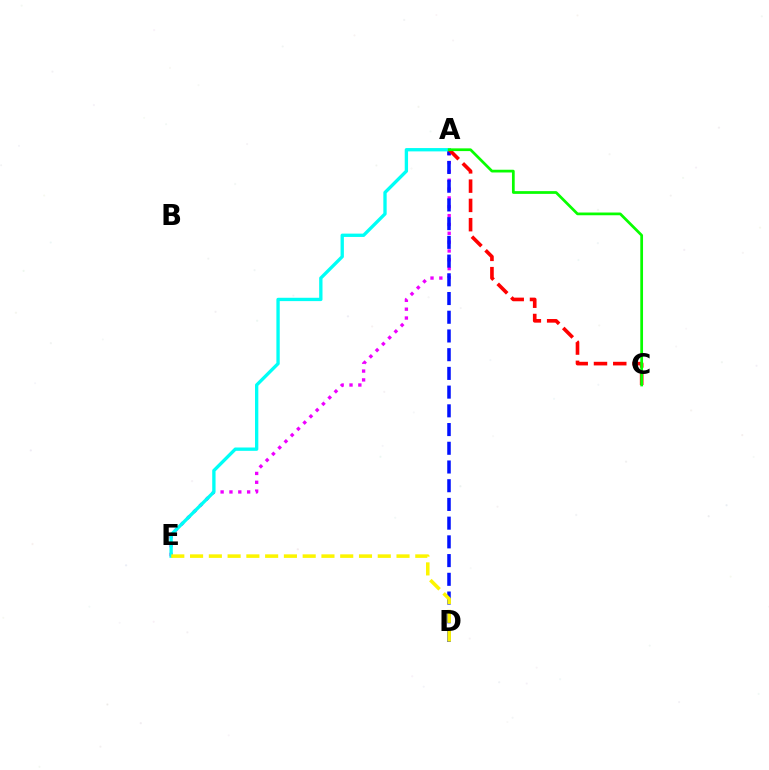{('A', 'E'): [{'color': '#ee00ff', 'line_style': 'dotted', 'thickness': 2.4}, {'color': '#00fff6', 'line_style': 'solid', 'thickness': 2.4}], ('A', 'D'): [{'color': '#0010ff', 'line_style': 'dashed', 'thickness': 2.54}], ('A', 'C'): [{'color': '#ff0000', 'line_style': 'dashed', 'thickness': 2.62}, {'color': '#08ff00', 'line_style': 'solid', 'thickness': 1.97}], ('D', 'E'): [{'color': '#fcf500', 'line_style': 'dashed', 'thickness': 2.55}]}